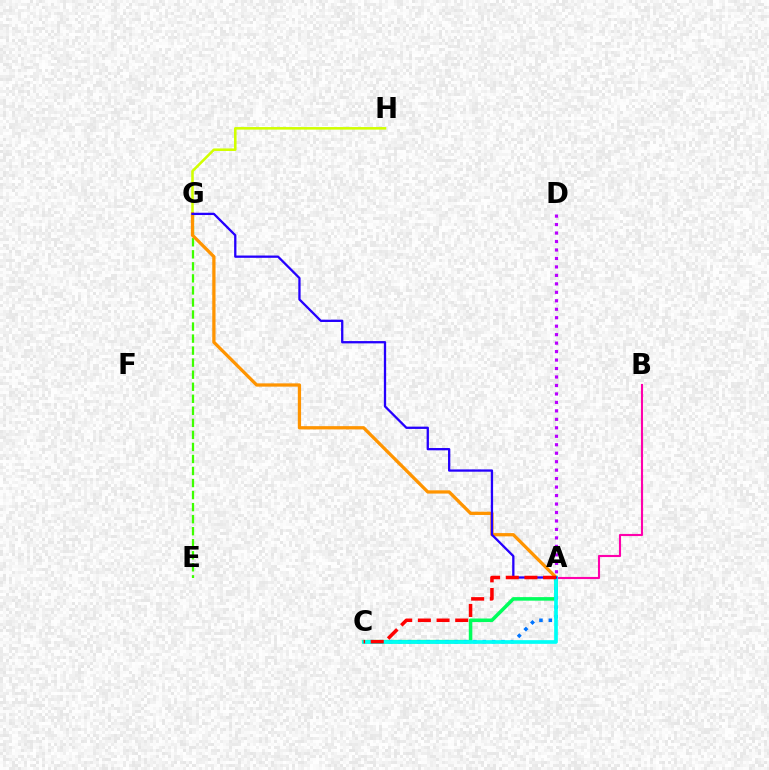{('A', 'B'): [{'color': '#ff00ac', 'line_style': 'solid', 'thickness': 1.53}], ('E', 'G'): [{'color': '#3dff00', 'line_style': 'dashed', 'thickness': 1.64}], ('G', 'H'): [{'color': '#d1ff00', 'line_style': 'solid', 'thickness': 1.85}], ('A', 'C'): [{'color': '#00ff5c', 'line_style': 'solid', 'thickness': 2.55}, {'color': '#0074ff', 'line_style': 'dotted', 'thickness': 2.54}, {'color': '#00fff6', 'line_style': 'solid', 'thickness': 2.66}, {'color': '#ff0000', 'line_style': 'dashed', 'thickness': 2.54}], ('A', 'G'): [{'color': '#ff9400', 'line_style': 'solid', 'thickness': 2.35}, {'color': '#2500ff', 'line_style': 'solid', 'thickness': 1.65}], ('A', 'D'): [{'color': '#b900ff', 'line_style': 'dotted', 'thickness': 2.3}]}